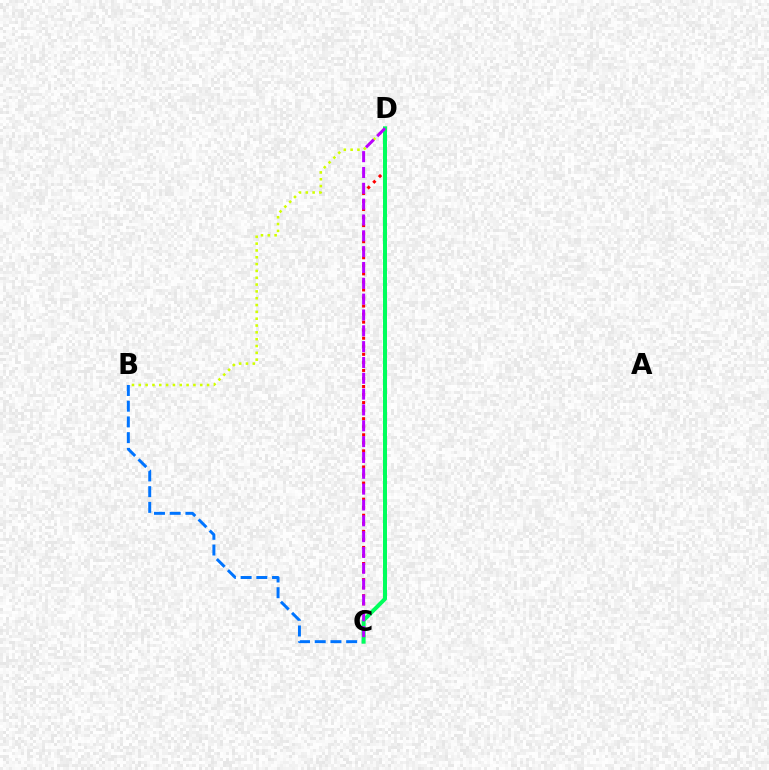{('B', 'D'): [{'color': '#d1ff00', 'line_style': 'dotted', 'thickness': 1.85}], ('B', 'C'): [{'color': '#0074ff', 'line_style': 'dashed', 'thickness': 2.14}], ('C', 'D'): [{'color': '#ff0000', 'line_style': 'dotted', 'thickness': 2.19}, {'color': '#00ff5c', 'line_style': 'solid', 'thickness': 2.88}, {'color': '#b900ff', 'line_style': 'dashed', 'thickness': 2.15}]}